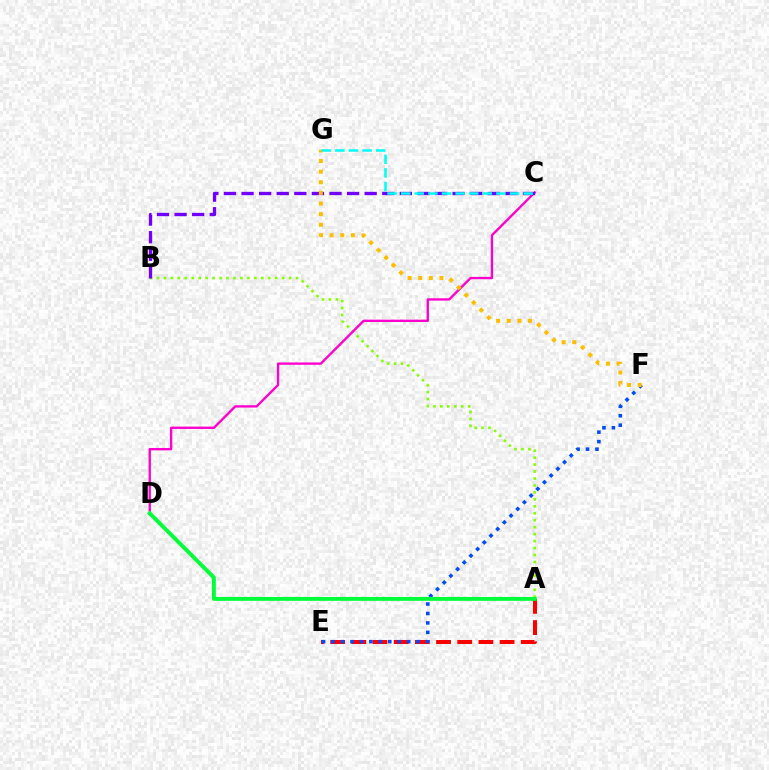{('A', 'E'): [{'color': '#ff0000', 'line_style': 'dashed', 'thickness': 2.88}], ('A', 'B'): [{'color': '#84ff00', 'line_style': 'dotted', 'thickness': 1.89}], ('C', 'D'): [{'color': '#ff00cf', 'line_style': 'solid', 'thickness': 1.7}], ('B', 'C'): [{'color': '#7200ff', 'line_style': 'dashed', 'thickness': 2.39}], ('E', 'F'): [{'color': '#004bff', 'line_style': 'dotted', 'thickness': 2.57}], ('F', 'G'): [{'color': '#ffbd00', 'line_style': 'dotted', 'thickness': 2.89}], ('A', 'D'): [{'color': '#00ff39', 'line_style': 'solid', 'thickness': 2.81}], ('C', 'G'): [{'color': '#00fff6', 'line_style': 'dashed', 'thickness': 1.85}]}